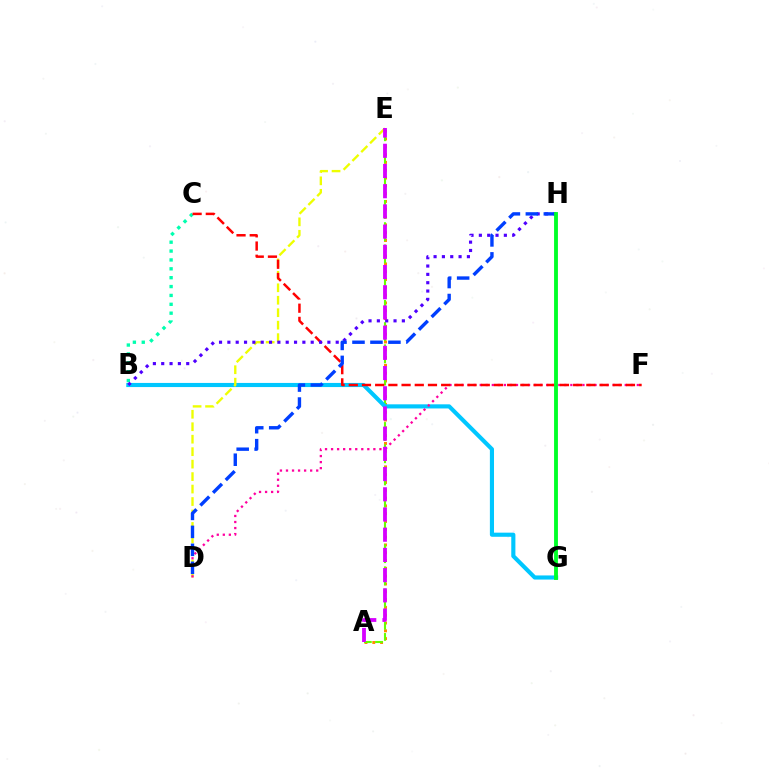{('A', 'E'): [{'color': '#ff8800', 'line_style': 'dotted', 'thickness': 2.12}, {'color': '#66ff00', 'line_style': 'dashed', 'thickness': 1.51}, {'color': '#d600ff', 'line_style': 'dashed', 'thickness': 2.74}], ('B', 'G'): [{'color': '#00c7ff', 'line_style': 'solid', 'thickness': 2.97}], ('D', 'E'): [{'color': '#eeff00', 'line_style': 'dashed', 'thickness': 1.69}], ('D', 'F'): [{'color': '#ff00a0', 'line_style': 'dotted', 'thickness': 1.64}], ('B', 'C'): [{'color': '#00ffaf', 'line_style': 'dotted', 'thickness': 2.41}], ('C', 'F'): [{'color': '#ff0000', 'line_style': 'dashed', 'thickness': 1.79}], ('B', 'H'): [{'color': '#4f00ff', 'line_style': 'dotted', 'thickness': 2.26}], ('D', 'H'): [{'color': '#003fff', 'line_style': 'dashed', 'thickness': 2.44}], ('G', 'H'): [{'color': '#00ff27', 'line_style': 'solid', 'thickness': 2.77}]}